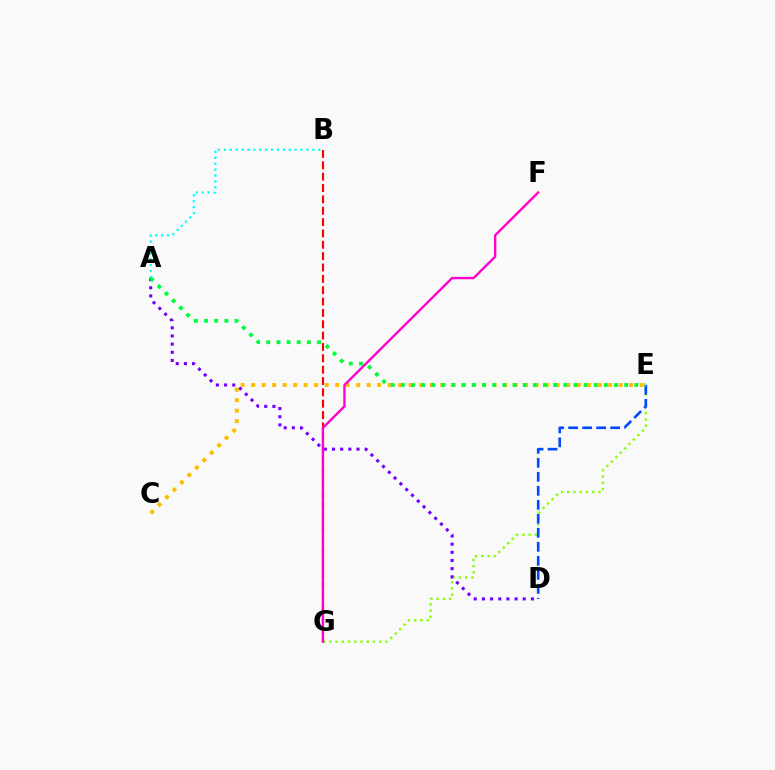{('E', 'G'): [{'color': '#84ff00', 'line_style': 'dotted', 'thickness': 1.7}], ('D', 'E'): [{'color': '#004bff', 'line_style': 'dashed', 'thickness': 1.9}], ('A', 'D'): [{'color': '#7200ff', 'line_style': 'dotted', 'thickness': 2.22}], ('C', 'E'): [{'color': '#ffbd00', 'line_style': 'dotted', 'thickness': 2.85}], ('A', 'B'): [{'color': '#00fff6', 'line_style': 'dotted', 'thickness': 1.6}], ('B', 'G'): [{'color': '#ff0000', 'line_style': 'dashed', 'thickness': 1.54}], ('F', 'G'): [{'color': '#ff00cf', 'line_style': 'solid', 'thickness': 1.71}], ('A', 'E'): [{'color': '#00ff39', 'line_style': 'dotted', 'thickness': 2.76}]}